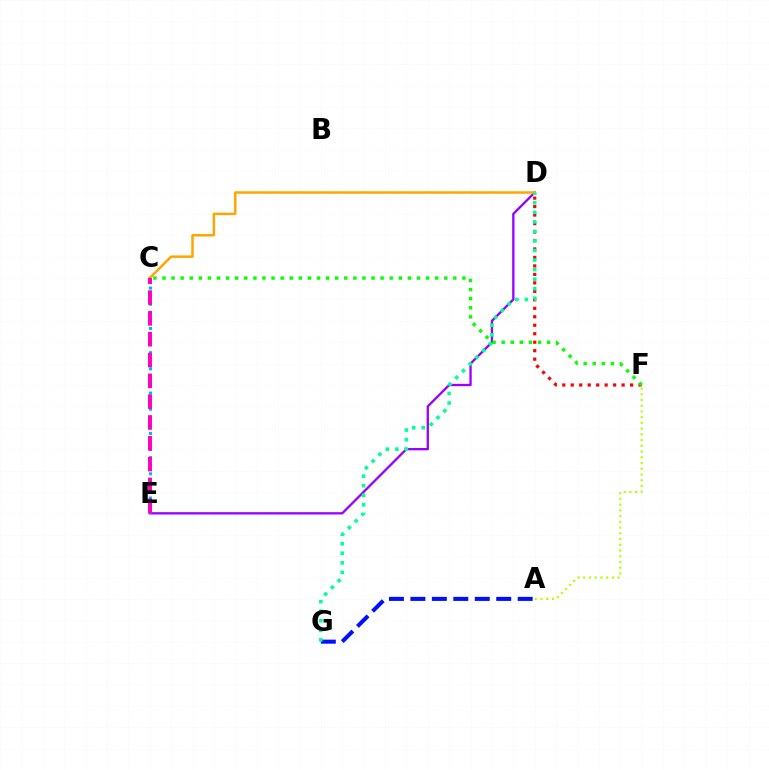{('D', 'F'): [{'color': '#ff0000', 'line_style': 'dotted', 'thickness': 2.3}], ('A', 'F'): [{'color': '#b3ff00', 'line_style': 'dotted', 'thickness': 1.56}], ('D', 'E'): [{'color': '#9b00ff', 'line_style': 'solid', 'thickness': 1.67}], ('C', 'E'): [{'color': '#00b5ff', 'line_style': 'dotted', 'thickness': 2.19}, {'color': '#ff00bd', 'line_style': 'dashed', 'thickness': 2.83}], ('A', 'G'): [{'color': '#0010ff', 'line_style': 'dashed', 'thickness': 2.92}], ('C', 'D'): [{'color': '#ffa500', 'line_style': 'solid', 'thickness': 1.8}], ('D', 'G'): [{'color': '#00ff9d', 'line_style': 'dotted', 'thickness': 2.59}], ('C', 'F'): [{'color': '#08ff00', 'line_style': 'dotted', 'thickness': 2.47}]}